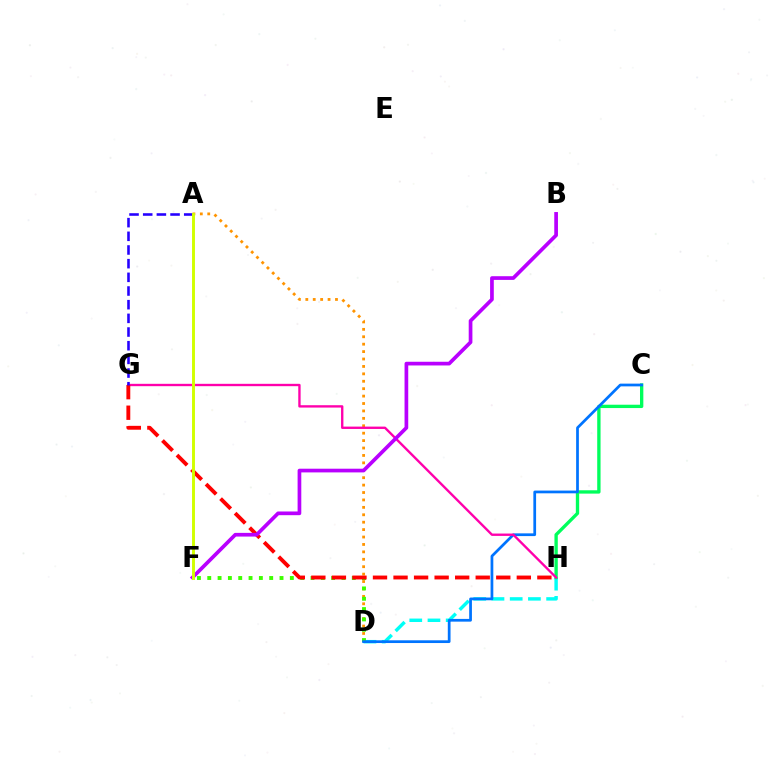{('D', 'H'): [{'color': '#00fff6', 'line_style': 'dashed', 'thickness': 2.47}], ('C', 'H'): [{'color': '#00ff5c', 'line_style': 'solid', 'thickness': 2.4}], ('A', 'D'): [{'color': '#ff9400', 'line_style': 'dotted', 'thickness': 2.02}], ('D', 'F'): [{'color': '#3dff00', 'line_style': 'dotted', 'thickness': 2.8}], ('C', 'D'): [{'color': '#0074ff', 'line_style': 'solid', 'thickness': 1.97}], ('G', 'H'): [{'color': '#ff00ac', 'line_style': 'solid', 'thickness': 1.7}, {'color': '#ff0000', 'line_style': 'dashed', 'thickness': 2.79}], ('A', 'G'): [{'color': '#2500ff', 'line_style': 'dashed', 'thickness': 1.86}], ('B', 'F'): [{'color': '#b900ff', 'line_style': 'solid', 'thickness': 2.66}], ('A', 'F'): [{'color': '#d1ff00', 'line_style': 'solid', 'thickness': 2.11}]}